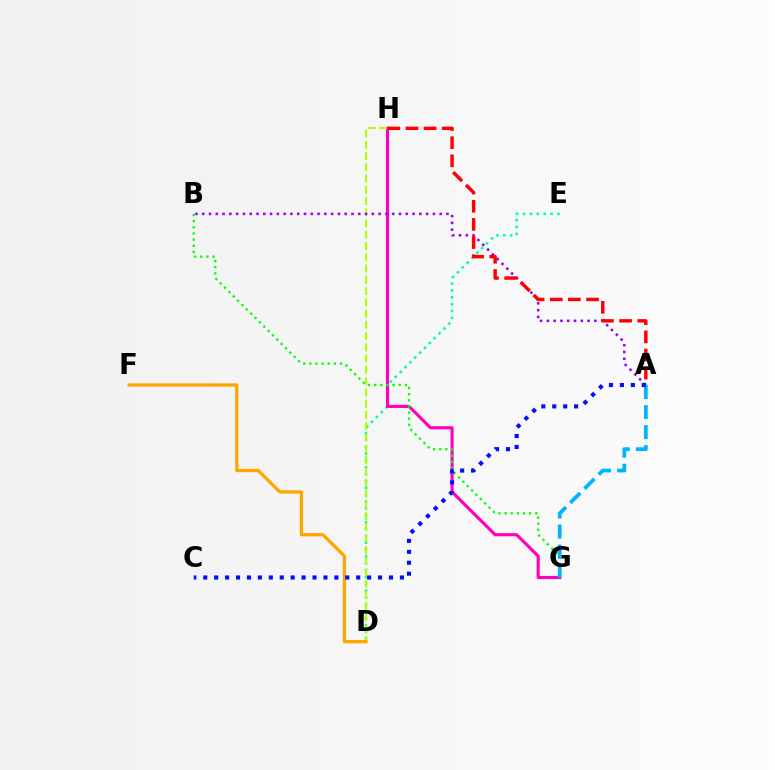{('D', 'E'): [{'color': '#00ff9d', 'line_style': 'dotted', 'thickness': 1.86}], ('G', 'H'): [{'color': '#ff00bd', 'line_style': 'solid', 'thickness': 2.26}], ('D', 'H'): [{'color': '#b3ff00', 'line_style': 'dashed', 'thickness': 1.53}], ('D', 'F'): [{'color': '#ffa500', 'line_style': 'solid', 'thickness': 2.35}], ('B', 'G'): [{'color': '#08ff00', 'line_style': 'dotted', 'thickness': 1.67}], ('A', 'B'): [{'color': '#9b00ff', 'line_style': 'dotted', 'thickness': 1.84}], ('A', 'H'): [{'color': '#ff0000', 'line_style': 'dashed', 'thickness': 2.46}], ('A', 'G'): [{'color': '#00b5ff', 'line_style': 'dashed', 'thickness': 2.72}], ('A', 'C'): [{'color': '#0010ff', 'line_style': 'dotted', 'thickness': 2.97}]}